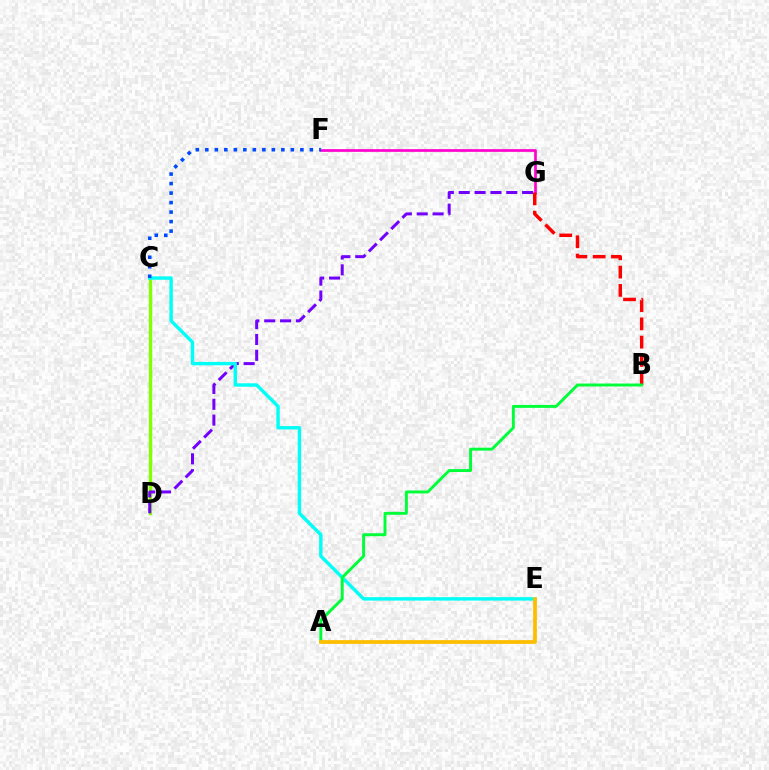{('C', 'D'): [{'color': '#84ff00', 'line_style': 'solid', 'thickness': 2.42}], ('F', 'G'): [{'color': '#ff00cf', 'line_style': 'solid', 'thickness': 1.94}], ('D', 'G'): [{'color': '#7200ff', 'line_style': 'dashed', 'thickness': 2.15}], ('C', 'E'): [{'color': '#00fff6', 'line_style': 'solid', 'thickness': 2.45}], ('B', 'G'): [{'color': '#ff0000', 'line_style': 'dashed', 'thickness': 2.48}], ('C', 'F'): [{'color': '#004bff', 'line_style': 'dotted', 'thickness': 2.58}], ('A', 'B'): [{'color': '#00ff39', 'line_style': 'solid', 'thickness': 2.12}], ('A', 'E'): [{'color': '#ffbd00', 'line_style': 'solid', 'thickness': 2.7}]}